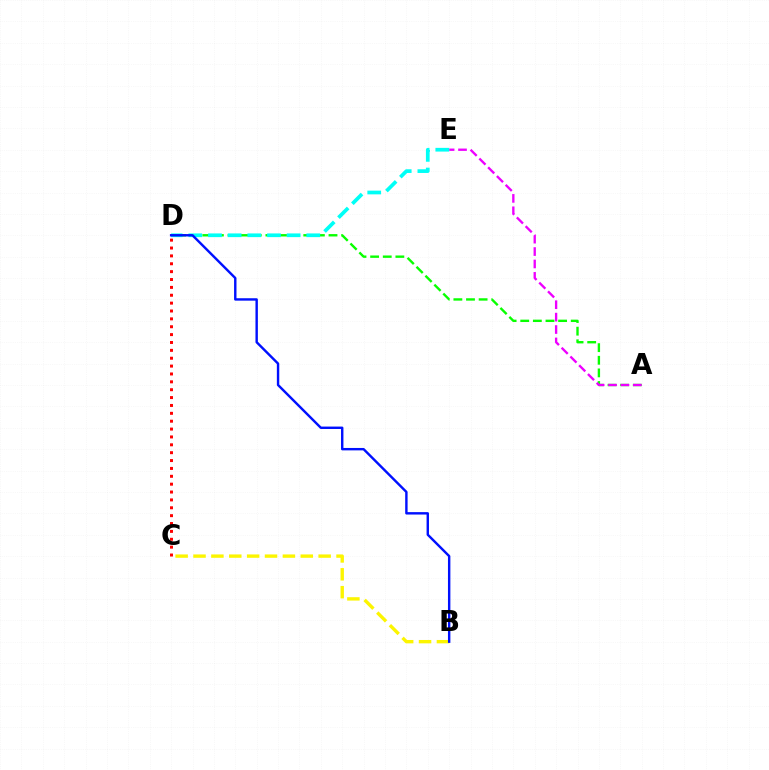{('A', 'D'): [{'color': '#08ff00', 'line_style': 'dashed', 'thickness': 1.71}], ('A', 'E'): [{'color': '#ee00ff', 'line_style': 'dashed', 'thickness': 1.69}], ('B', 'C'): [{'color': '#fcf500', 'line_style': 'dashed', 'thickness': 2.43}], ('D', 'E'): [{'color': '#00fff6', 'line_style': 'dashed', 'thickness': 2.67}], ('C', 'D'): [{'color': '#ff0000', 'line_style': 'dotted', 'thickness': 2.14}], ('B', 'D'): [{'color': '#0010ff', 'line_style': 'solid', 'thickness': 1.74}]}